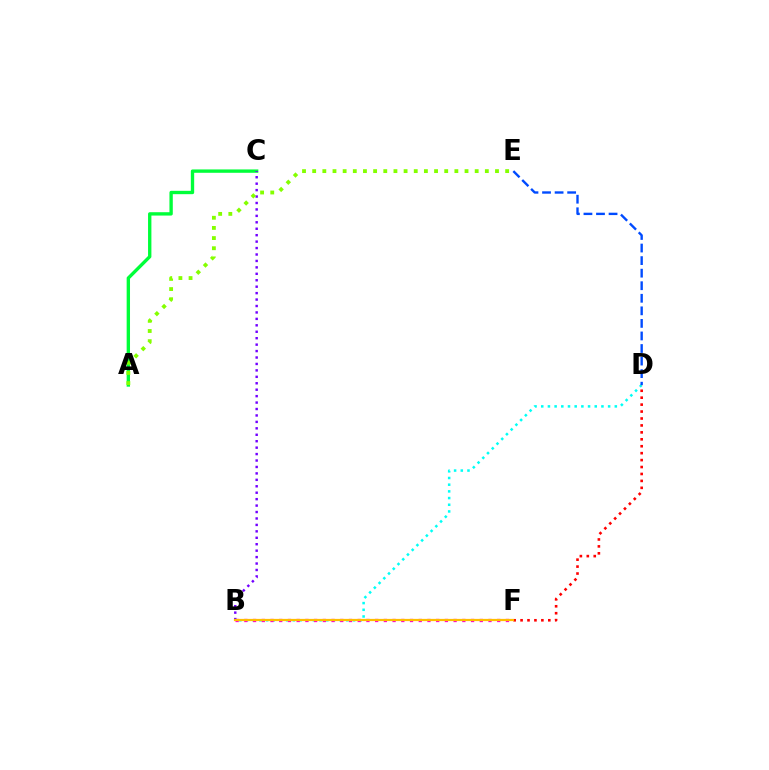{('A', 'C'): [{'color': '#00ff39', 'line_style': 'solid', 'thickness': 2.42}], ('B', 'D'): [{'color': '#00fff6', 'line_style': 'dotted', 'thickness': 1.82}], ('B', 'F'): [{'color': '#ff00cf', 'line_style': 'dotted', 'thickness': 2.37}, {'color': '#ffbd00', 'line_style': 'solid', 'thickness': 1.6}], ('D', 'F'): [{'color': '#ff0000', 'line_style': 'dotted', 'thickness': 1.88}], ('D', 'E'): [{'color': '#004bff', 'line_style': 'dashed', 'thickness': 1.71}], ('B', 'C'): [{'color': '#7200ff', 'line_style': 'dotted', 'thickness': 1.75}], ('A', 'E'): [{'color': '#84ff00', 'line_style': 'dotted', 'thickness': 2.76}]}